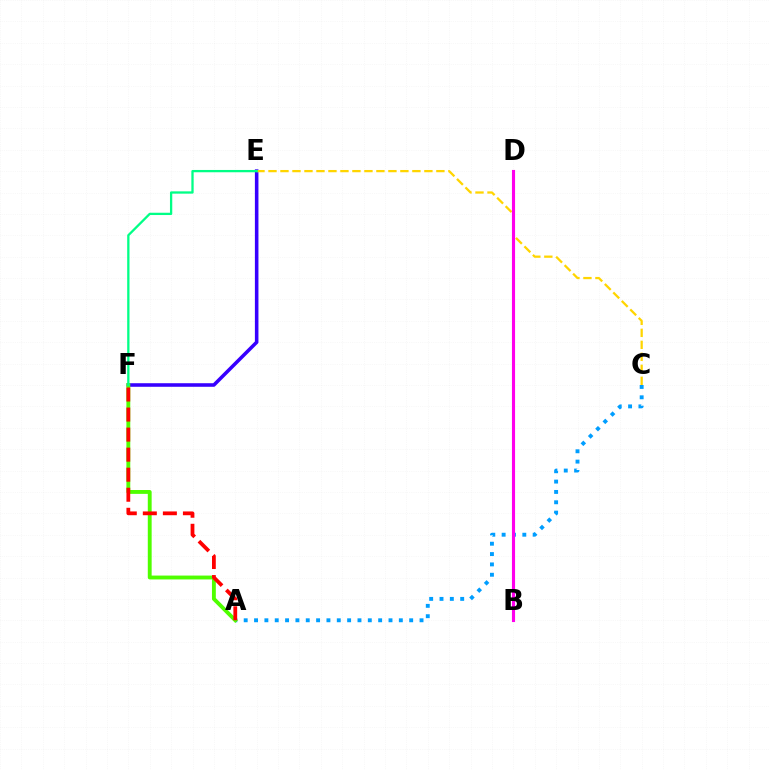{('E', 'F'): [{'color': '#3700ff', 'line_style': 'solid', 'thickness': 2.56}, {'color': '#00ff86', 'line_style': 'solid', 'thickness': 1.65}], ('A', 'C'): [{'color': '#009eff', 'line_style': 'dotted', 'thickness': 2.81}], ('C', 'E'): [{'color': '#ffd500', 'line_style': 'dashed', 'thickness': 1.63}], ('B', 'D'): [{'color': '#ff00ed', 'line_style': 'solid', 'thickness': 2.24}], ('A', 'F'): [{'color': '#4fff00', 'line_style': 'solid', 'thickness': 2.78}, {'color': '#ff0000', 'line_style': 'dashed', 'thickness': 2.72}]}